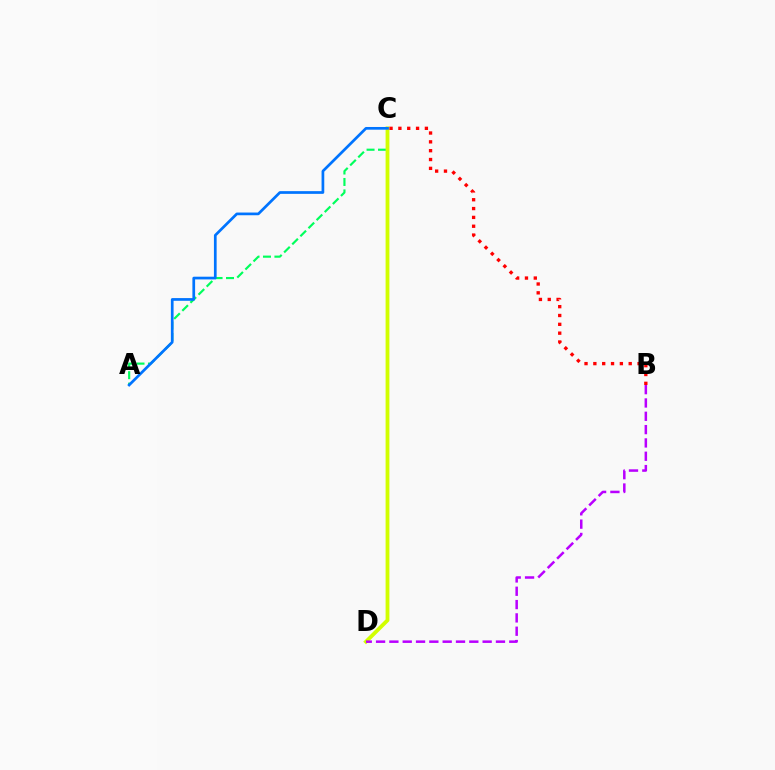{('A', 'C'): [{'color': '#00ff5c', 'line_style': 'dashed', 'thickness': 1.55}, {'color': '#0074ff', 'line_style': 'solid', 'thickness': 1.95}], ('C', 'D'): [{'color': '#d1ff00', 'line_style': 'solid', 'thickness': 2.74}], ('B', 'D'): [{'color': '#b900ff', 'line_style': 'dashed', 'thickness': 1.81}], ('B', 'C'): [{'color': '#ff0000', 'line_style': 'dotted', 'thickness': 2.4}]}